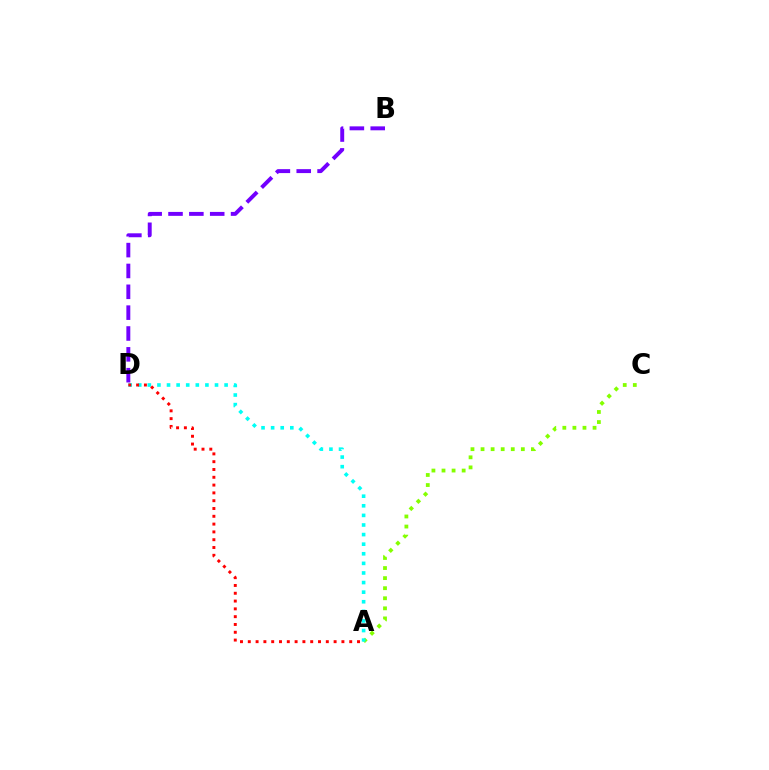{('A', 'C'): [{'color': '#84ff00', 'line_style': 'dotted', 'thickness': 2.74}], ('A', 'D'): [{'color': '#00fff6', 'line_style': 'dotted', 'thickness': 2.61}, {'color': '#ff0000', 'line_style': 'dotted', 'thickness': 2.12}], ('B', 'D'): [{'color': '#7200ff', 'line_style': 'dashed', 'thickness': 2.83}]}